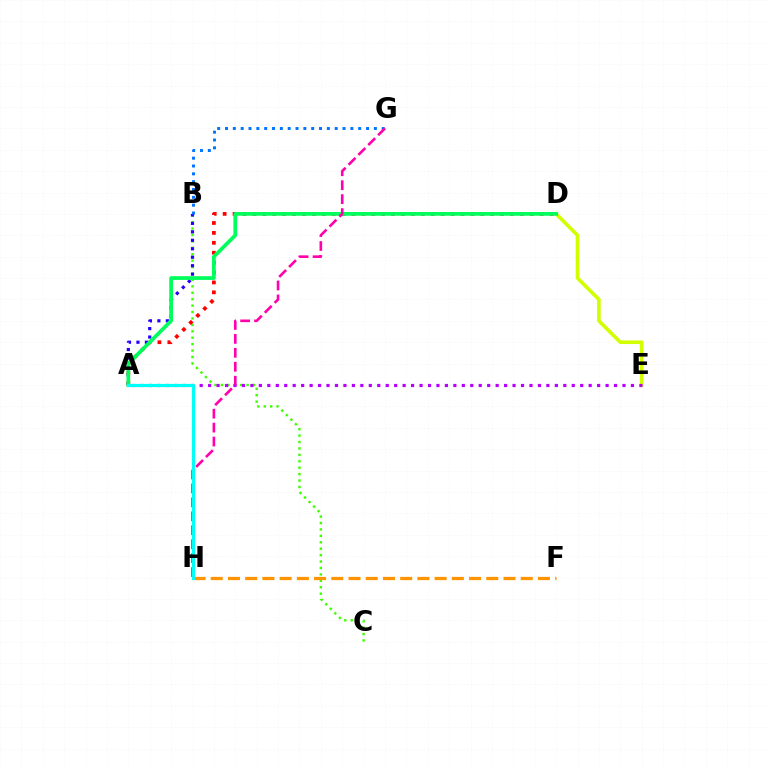{('B', 'C'): [{'color': '#3dff00', 'line_style': 'dotted', 'thickness': 1.74}], ('A', 'D'): [{'color': '#ff0000', 'line_style': 'dotted', 'thickness': 2.69}, {'color': '#00ff5c', 'line_style': 'solid', 'thickness': 2.69}], ('D', 'E'): [{'color': '#d1ff00', 'line_style': 'solid', 'thickness': 2.6}], ('A', 'B'): [{'color': '#2500ff', 'line_style': 'dotted', 'thickness': 2.3}], ('A', 'E'): [{'color': '#b900ff', 'line_style': 'dotted', 'thickness': 2.3}], ('F', 'H'): [{'color': '#ff9400', 'line_style': 'dashed', 'thickness': 2.34}], ('B', 'G'): [{'color': '#0074ff', 'line_style': 'dotted', 'thickness': 2.13}], ('G', 'H'): [{'color': '#ff00ac', 'line_style': 'dashed', 'thickness': 1.89}], ('A', 'H'): [{'color': '#00fff6', 'line_style': 'solid', 'thickness': 2.3}]}